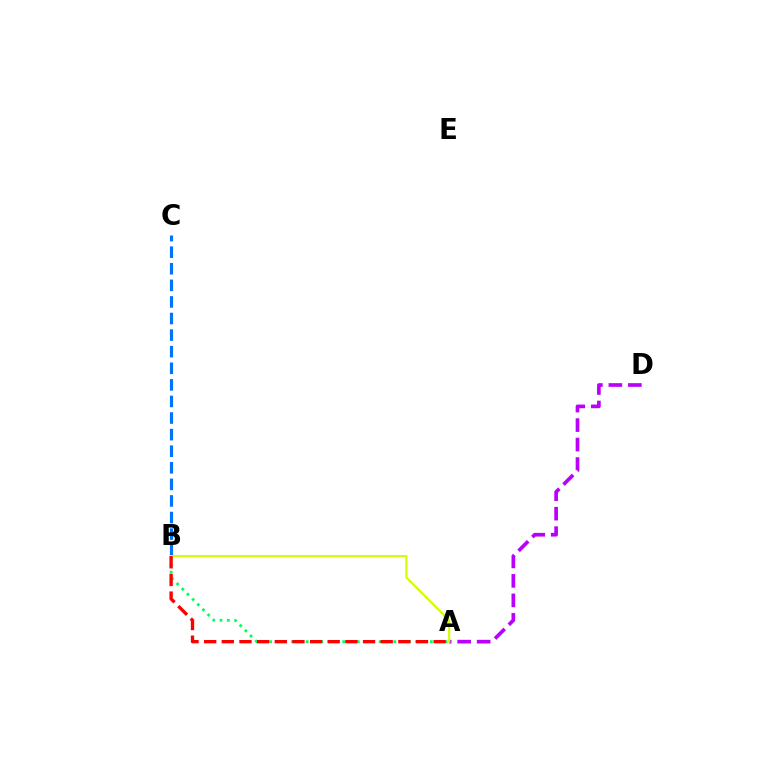{('A', 'D'): [{'color': '#b900ff', 'line_style': 'dashed', 'thickness': 2.65}], ('B', 'C'): [{'color': '#0074ff', 'line_style': 'dashed', 'thickness': 2.25}], ('A', 'B'): [{'color': '#00ff5c', 'line_style': 'dotted', 'thickness': 1.98}, {'color': '#d1ff00', 'line_style': 'solid', 'thickness': 1.56}, {'color': '#ff0000', 'line_style': 'dashed', 'thickness': 2.4}]}